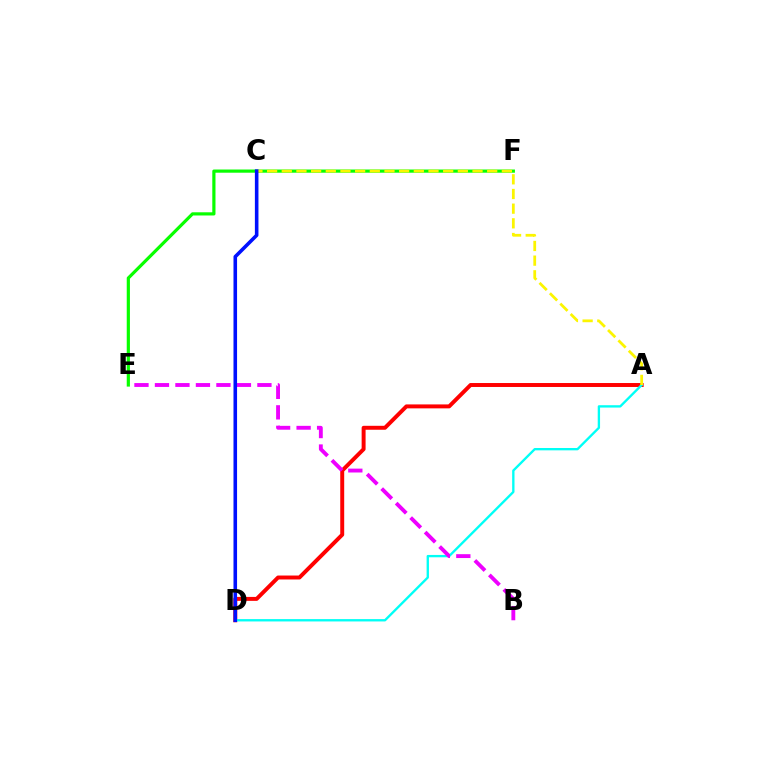{('A', 'D'): [{'color': '#ff0000', 'line_style': 'solid', 'thickness': 2.84}, {'color': '#00fff6', 'line_style': 'solid', 'thickness': 1.69}], ('E', 'F'): [{'color': '#08ff00', 'line_style': 'solid', 'thickness': 2.3}], ('A', 'C'): [{'color': '#fcf500', 'line_style': 'dashed', 'thickness': 1.99}], ('B', 'E'): [{'color': '#ee00ff', 'line_style': 'dashed', 'thickness': 2.78}], ('C', 'D'): [{'color': '#0010ff', 'line_style': 'solid', 'thickness': 2.58}]}